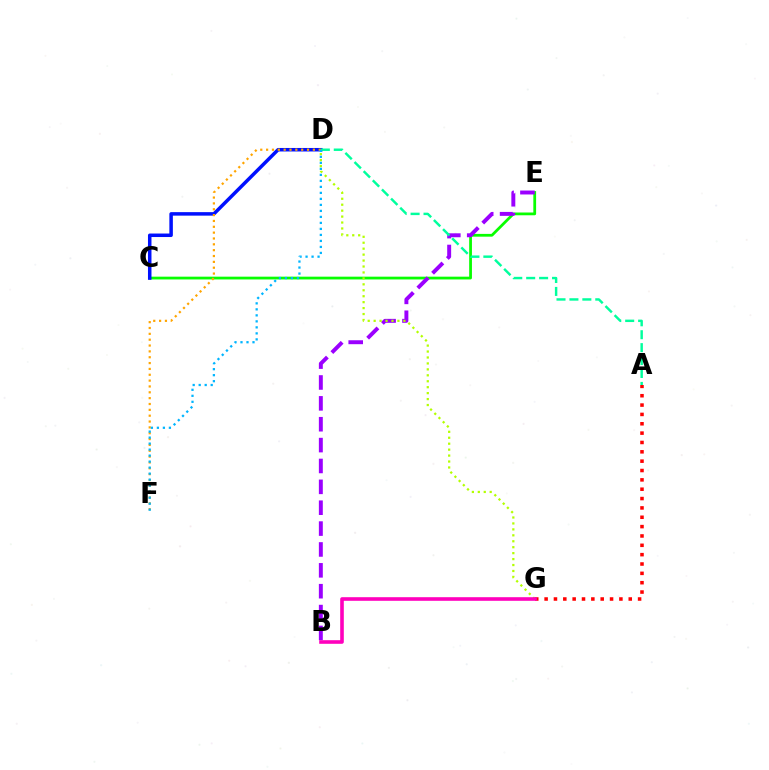{('C', 'E'): [{'color': '#08ff00', 'line_style': 'solid', 'thickness': 1.99}], ('B', 'E'): [{'color': '#9b00ff', 'line_style': 'dashed', 'thickness': 2.84}], ('C', 'D'): [{'color': '#0010ff', 'line_style': 'solid', 'thickness': 2.52}], ('A', 'G'): [{'color': '#ff0000', 'line_style': 'dotted', 'thickness': 2.54}], ('A', 'D'): [{'color': '#00ff9d', 'line_style': 'dashed', 'thickness': 1.76}], ('D', 'G'): [{'color': '#b3ff00', 'line_style': 'dotted', 'thickness': 1.61}], ('D', 'F'): [{'color': '#ffa500', 'line_style': 'dotted', 'thickness': 1.59}, {'color': '#00b5ff', 'line_style': 'dotted', 'thickness': 1.63}], ('B', 'G'): [{'color': '#ff00bd', 'line_style': 'solid', 'thickness': 2.6}]}